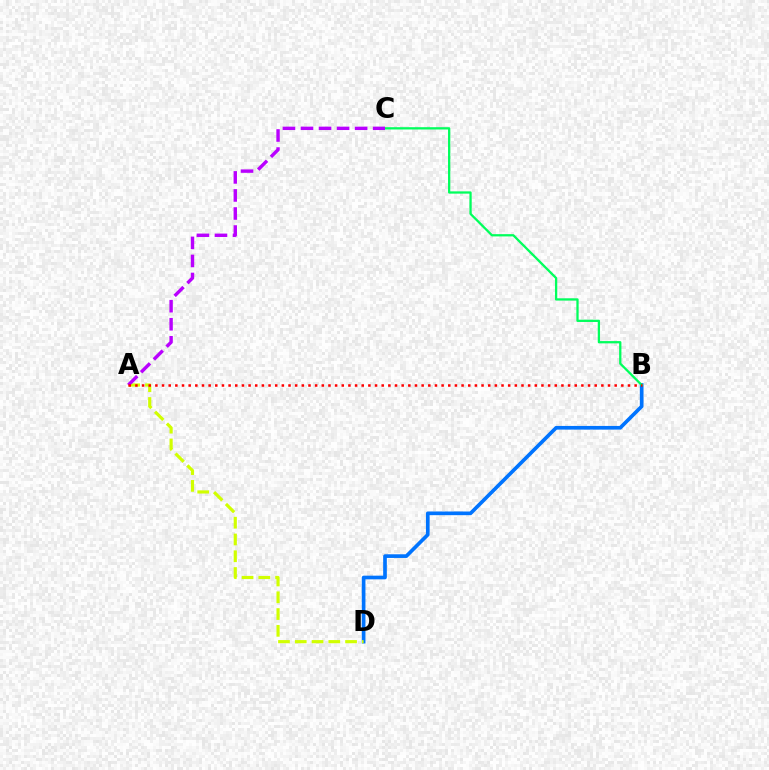{('B', 'D'): [{'color': '#0074ff', 'line_style': 'solid', 'thickness': 2.64}], ('B', 'C'): [{'color': '#00ff5c', 'line_style': 'solid', 'thickness': 1.64}], ('A', 'D'): [{'color': '#d1ff00', 'line_style': 'dashed', 'thickness': 2.28}], ('A', 'C'): [{'color': '#b900ff', 'line_style': 'dashed', 'thickness': 2.45}], ('A', 'B'): [{'color': '#ff0000', 'line_style': 'dotted', 'thickness': 1.81}]}